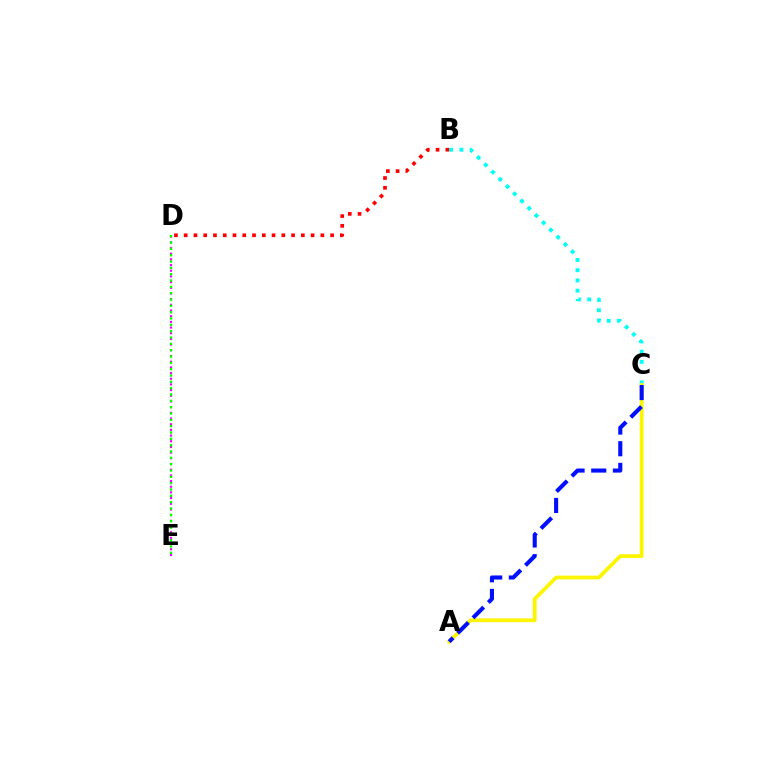{('B', 'C'): [{'color': '#00fff6', 'line_style': 'dotted', 'thickness': 2.78}], ('A', 'C'): [{'color': '#fcf500', 'line_style': 'solid', 'thickness': 2.7}, {'color': '#0010ff', 'line_style': 'dashed', 'thickness': 2.94}], ('D', 'E'): [{'color': '#ee00ff', 'line_style': 'dotted', 'thickness': 1.54}, {'color': '#08ff00', 'line_style': 'dotted', 'thickness': 1.72}], ('B', 'D'): [{'color': '#ff0000', 'line_style': 'dotted', 'thickness': 2.65}]}